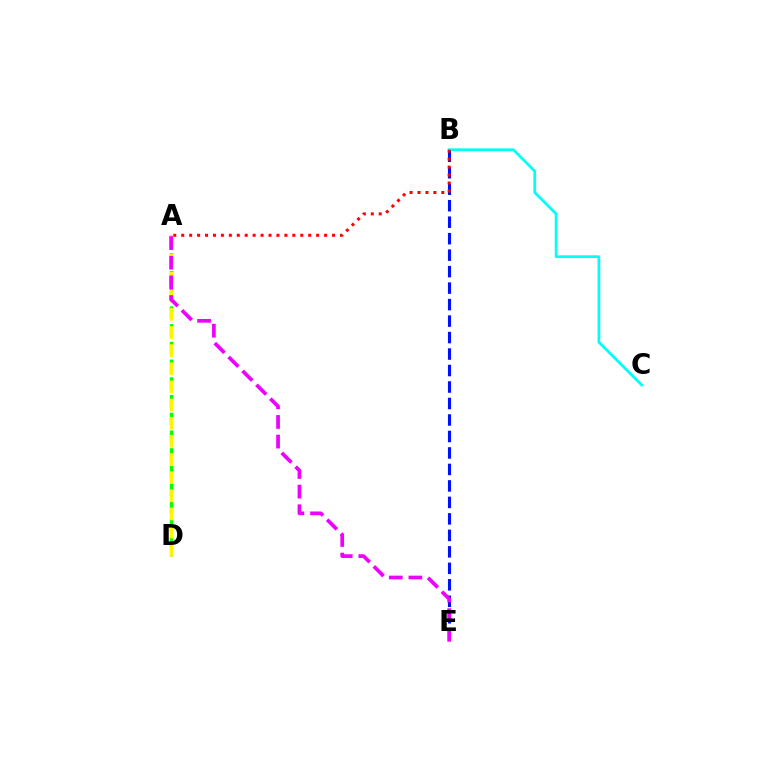{('A', 'D'): [{'color': '#08ff00', 'line_style': 'dashed', 'thickness': 2.41}, {'color': '#fcf500', 'line_style': 'dashed', 'thickness': 2.46}], ('B', 'E'): [{'color': '#0010ff', 'line_style': 'dashed', 'thickness': 2.24}], ('B', 'C'): [{'color': '#00fff6', 'line_style': 'solid', 'thickness': 1.97}], ('A', 'B'): [{'color': '#ff0000', 'line_style': 'dotted', 'thickness': 2.16}], ('A', 'E'): [{'color': '#ee00ff', 'line_style': 'dashed', 'thickness': 2.67}]}